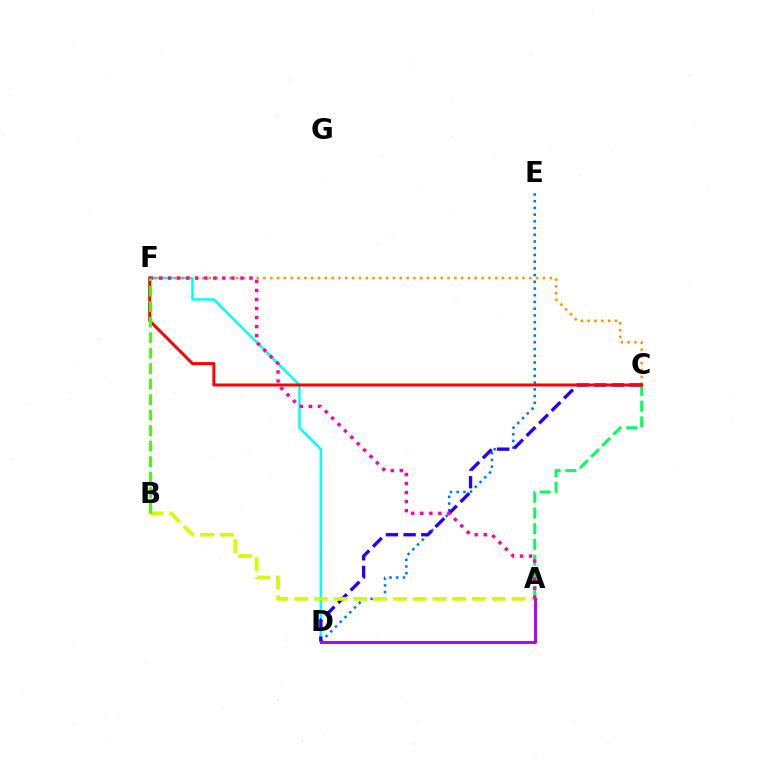{('D', 'E'): [{'color': '#0074ff', 'line_style': 'dotted', 'thickness': 1.83}], ('A', 'C'): [{'color': '#00ff5c', 'line_style': 'dashed', 'thickness': 2.14}], ('D', 'F'): [{'color': '#00fff6', 'line_style': 'solid', 'thickness': 1.77}], ('C', 'F'): [{'color': '#ff9400', 'line_style': 'dotted', 'thickness': 1.85}, {'color': '#ff0000', 'line_style': 'solid', 'thickness': 2.16}], ('C', 'D'): [{'color': '#2500ff', 'line_style': 'dashed', 'thickness': 2.4}], ('A', 'B'): [{'color': '#d1ff00', 'line_style': 'dashed', 'thickness': 2.69}], ('A', 'F'): [{'color': '#ff00ac', 'line_style': 'dotted', 'thickness': 2.46}], ('A', 'D'): [{'color': '#b900ff', 'line_style': 'solid', 'thickness': 2.14}], ('B', 'F'): [{'color': '#3dff00', 'line_style': 'dashed', 'thickness': 2.11}]}